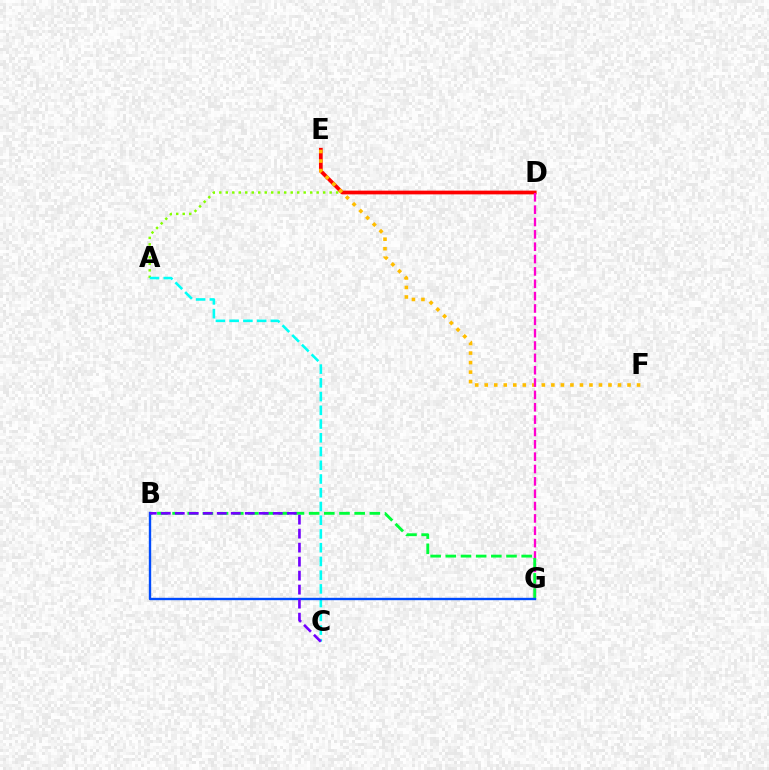{('A', 'D'): [{'color': '#84ff00', 'line_style': 'dotted', 'thickness': 1.76}], ('A', 'C'): [{'color': '#00fff6', 'line_style': 'dashed', 'thickness': 1.87}], ('D', 'E'): [{'color': '#ff0000', 'line_style': 'solid', 'thickness': 2.69}], ('E', 'F'): [{'color': '#ffbd00', 'line_style': 'dotted', 'thickness': 2.59}], ('D', 'G'): [{'color': '#ff00cf', 'line_style': 'dashed', 'thickness': 1.68}], ('B', 'G'): [{'color': '#00ff39', 'line_style': 'dashed', 'thickness': 2.06}, {'color': '#004bff', 'line_style': 'solid', 'thickness': 1.71}], ('B', 'C'): [{'color': '#7200ff', 'line_style': 'dashed', 'thickness': 1.9}]}